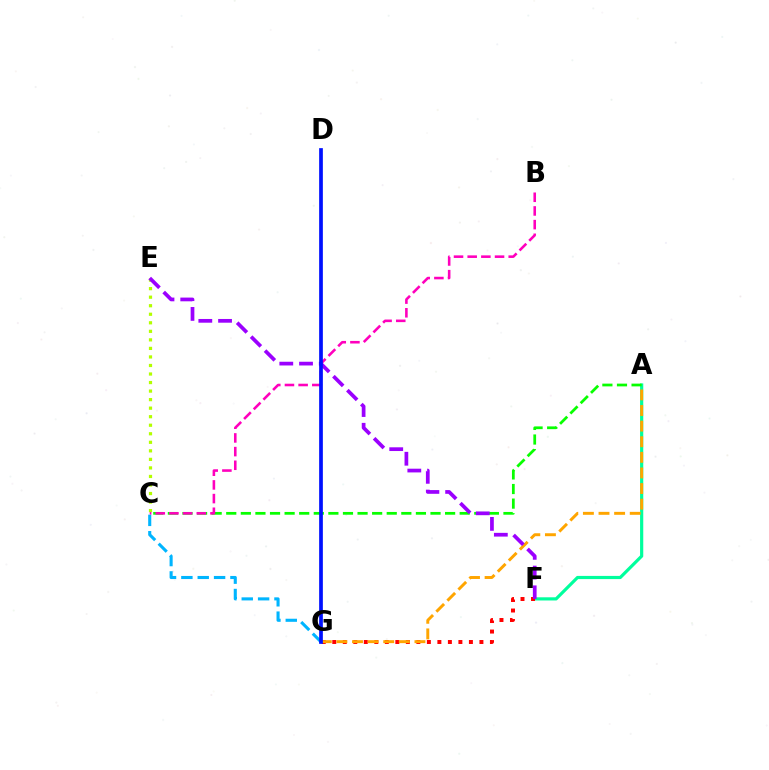{('C', 'E'): [{'color': '#b3ff00', 'line_style': 'dotted', 'thickness': 2.32}], ('A', 'F'): [{'color': '#00ff9d', 'line_style': 'solid', 'thickness': 2.29}], ('C', 'G'): [{'color': '#00b5ff', 'line_style': 'dashed', 'thickness': 2.22}], ('F', 'G'): [{'color': '#ff0000', 'line_style': 'dotted', 'thickness': 2.86}], ('A', 'G'): [{'color': '#ffa500', 'line_style': 'dashed', 'thickness': 2.12}], ('A', 'C'): [{'color': '#08ff00', 'line_style': 'dashed', 'thickness': 1.98}], ('E', 'F'): [{'color': '#9b00ff', 'line_style': 'dashed', 'thickness': 2.68}], ('B', 'C'): [{'color': '#ff00bd', 'line_style': 'dashed', 'thickness': 1.86}], ('D', 'G'): [{'color': '#0010ff', 'line_style': 'solid', 'thickness': 2.67}]}